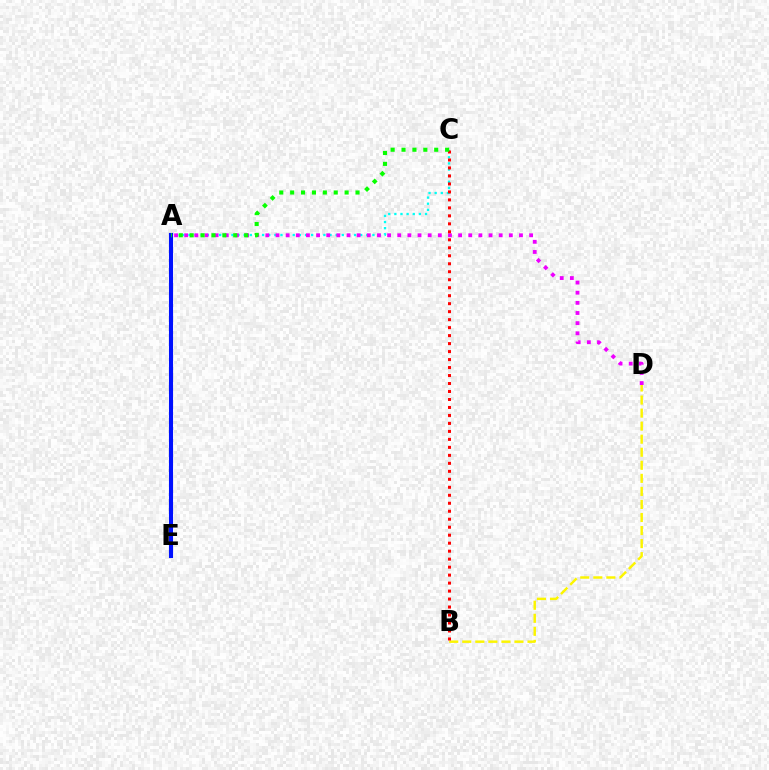{('A', 'C'): [{'color': '#00fff6', 'line_style': 'dotted', 'thickness': 1.67}, {'color': '#08ff00', 'line_style': 'dotted', 'thickness': 2.96}], ('B', 'D'): [{'color': '#fcf500', 'line_style': 'dashed', 'thickness': 1.77}], ('A', 'D'): [{'color': '#ee00ff', 'line_style': 'dotted', 'thickness': 2.76}], ('B', 'C'): [{'color': '#ff0000', 'line_style': 'dotted', 'thickness': 2.17}], ('A', 'E'): [{'color': '#0010ff', 'line_style': 'solid', 'thickness': 2.93}]}